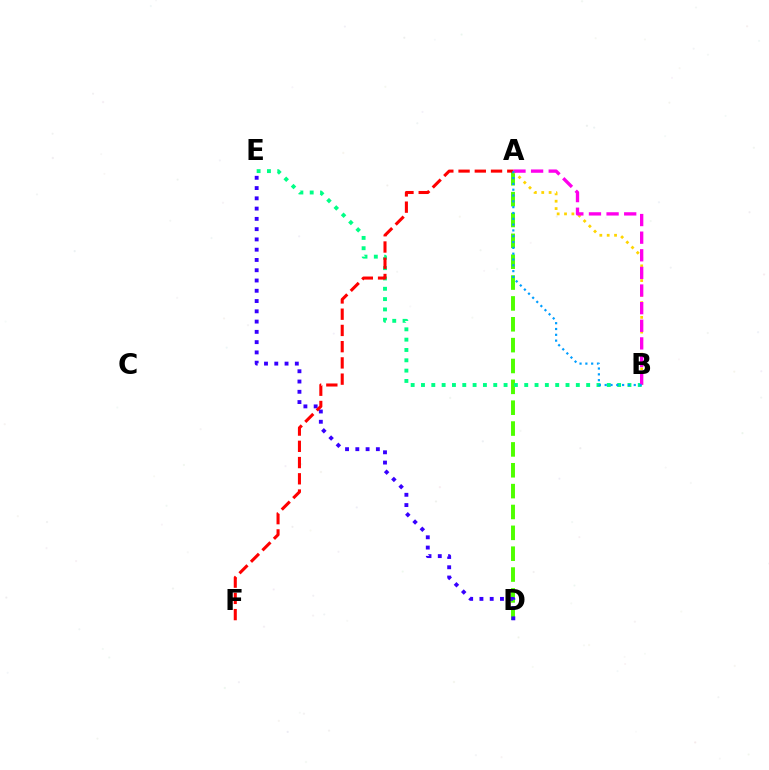{('A', 'D'): [{'color': '#4fff00', 'line_style': 'dashed', 'thickness': 2.83}], ('A', 'B'): [{'color': '#ffd500', 'line_style': 'dotted', 'thickness': 2.0}, {'color': '#ff00ed', 'line_style': 'dashed', 'thickness': 2.39}, {'color': '#009eff', 'line_style': 'dotted', 'thickness': 1.58}], ('B', 'E'): [{'color': '#00ff86', 'line_style': 'dotted', 'thickness': 2.8}], ('D', 'E'): [{'color': '#3700ff', 'line_style': 'dotted', 'thickness': 2.79}], ('A', 'F'): [{'color': '#ff0000', 'line_style': 'dashed', 'thickness': 2.21}]}